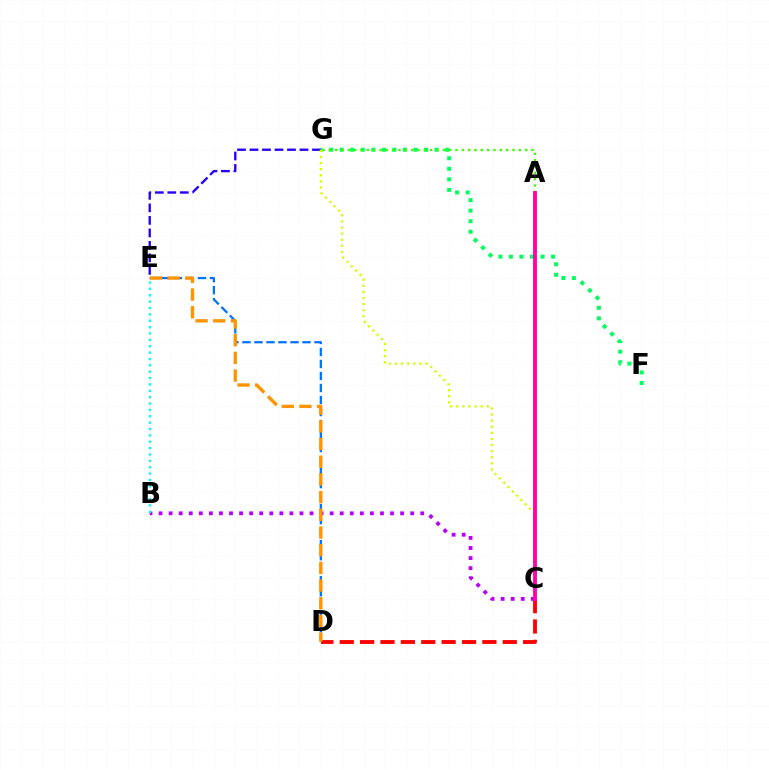{('F', 'G'): [{'color': '#00ff5c', 'line_style': 'dotted', 'thickness': 2.87}], ('D', 'E'): [{'color': '#0074ff', 'line_style': 'dashed', 'thickness': 1.63}, {'color': '#ff9400', 'line_style': 'dashed', 'thickness': 2.4}], ('E', 'G'): [{'color': '#2500ff', 'line_style': 'dashed', 'thickness': 1.7}], ('C', 'D'): [{'color': '#ff0000', 'line_style': 'dashed', 'thickness': 2.77}], ('C', 'G'): [{'color': '#d1ff00', 'line_style': 'dotted', 'thickness': 1.66}], ('B', 'C'): [{'color': '#b900ff', 'line_style': 'dotted', 'thickness': 2.73}], ('B', 'E'): [{'color': '#00fff6', 'line_style': 'dotted', 'thickness': 1.73}], ('A', 'G'): [{'color': '#3dff00', 'line_style': 'dotted', 'thickness': 1.72}], ('A', 'C'): [{'color': '#ff00ac', 'line_style': 'solid', 'thickness': 2.78}]}